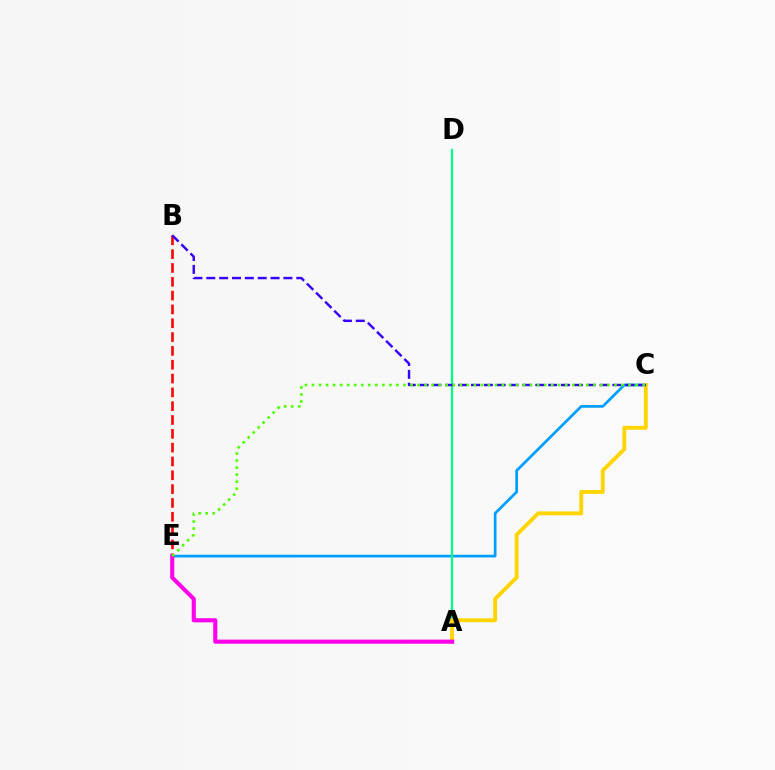{('C', 'E'): [{'color': '#009eff', 'line_style': 'solid', 'thickness': 1.96}, {'color': '#4fff00', 'line_style': 'dotted', 'thickness': 1.91}], ('A', 'D'): [{'color': '#00ff86', 'line_style': 'solid', 'thickness': 1.63}], ('A', 'C'): [{'color': '#ffd500', 'line_style': 'solid', 'thickness': 2.79}], ('B', 'E'): [{'color': '#ff0000', 'line_style': 'dashed', 'thickness': 1.88}], ('B', 'C'): [{'color': '#3700ff', 'line_style': 'dashed', 'thickness': 1.75}], ('A', 'E'): [{'color': '#ff00ed', 'line_style': 'solid', 'thickness': 2.96}]}